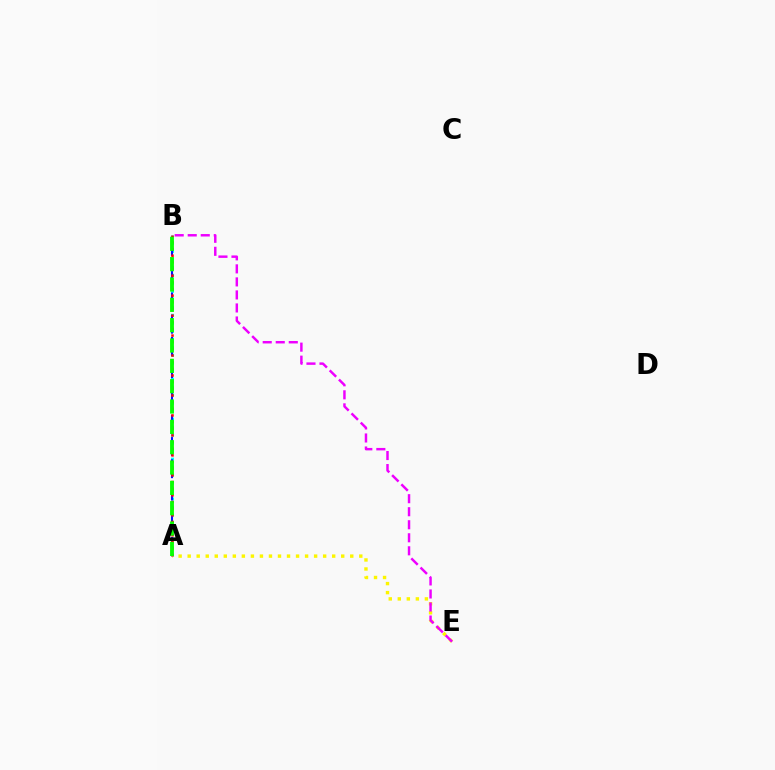{('A', 'B'): [{'color': '#00fff6', 'line_style': 'dotted', 'thickness': 2.17}, {'color': '#0010ff', 'line_style': 'dashed', 'thickness': 1.51}, {'color': '#ff0000', 'line_style': 'dotted', 'thickness': 1.81}, {'color': '#08ff00', 'line_style': 'dashed', 'thickness': 2.76}], ('A', 'E'): [{'color': '#fcf500', 'line_style': 'dotted', 'thickness': 2.45}], ('B', 'E'): [{'color': '#ee00ff', 'line_style': 'dashed', 'thickness': 1.77}]}